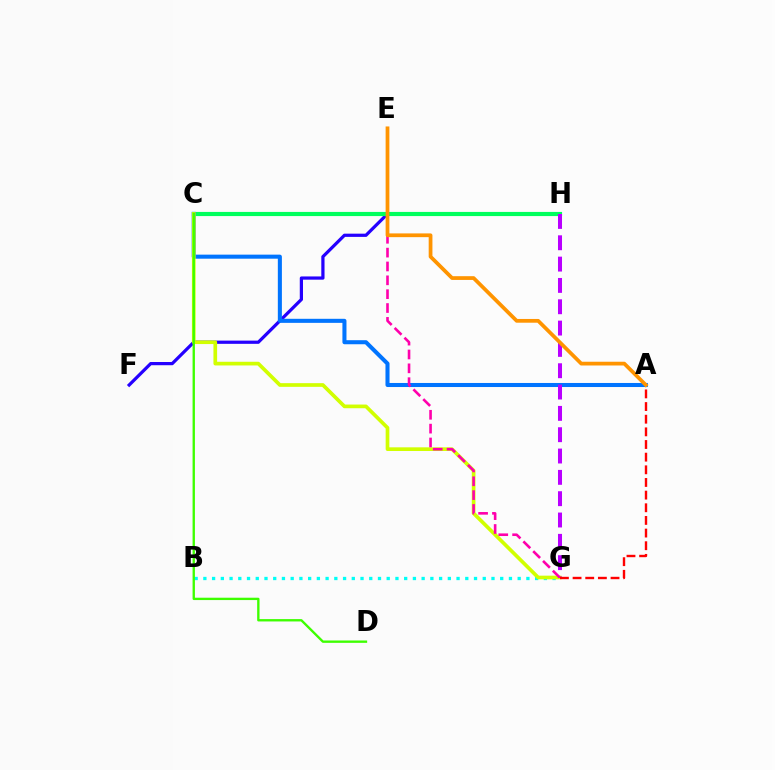{('B', 'G'): [{'color': '#00fff6', 'line_style': 'dotted', 'thickness': 2.37}], ('F', 'H'): [{'color': '#2500ff', 'line_style': 'solid', 'thickness': 2.32}], ('C', 'H'): [{'color': '#00ff5c', 'line_style': 'solid', 'thickness': 2.99}], ('A', 'C'): [{'color': '#0074ff', 'line_style': 'solid', 'thickness': 2.92}], ('C', 'G'): [{'color': '#d1ff00', 'line_style': 'solid', 'thickness': 2.65}], ('C', 'D'): [{'color': '#3dff00', 'line_style': 'solid', 'thickness': 1.69}], ('G', 'H'): [{'color': '#b900ff', 'line_style': 'dashed', 'thickness': 2.9}], ('E', 'G'): [{'color': '#ff00ac', 'line_style': 'dashed', 'thickness': 1.88}], ('A', 'G'): [{'color': '#ff0000', 'line_style': 'dashed', 'thickness': 1.72}], ('A', 'E'): [{'color': '#ff9400', 'line_style': 'solid', 'thickness': 2.7}]}